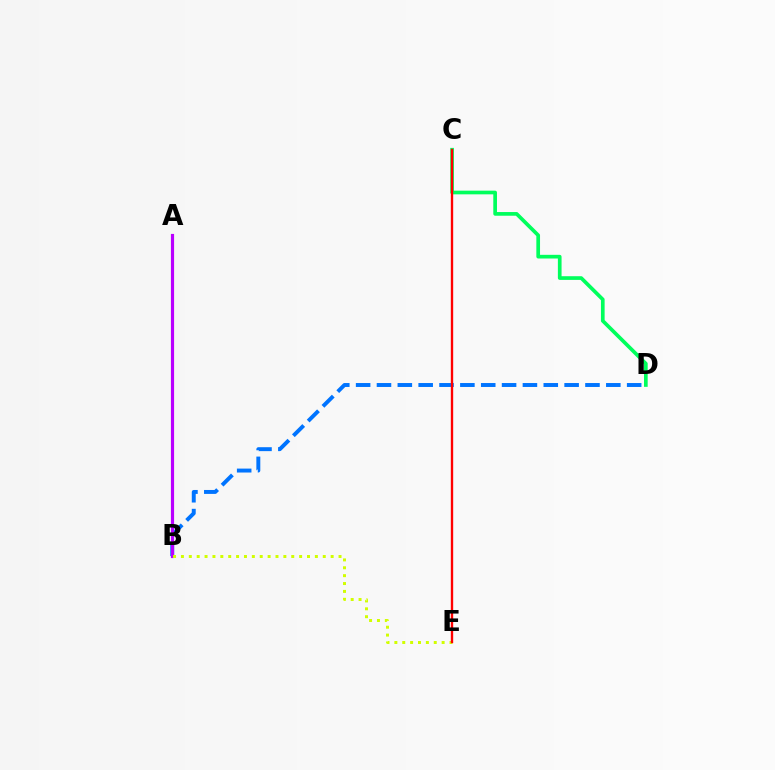{('C', 'D'): [{'color': '#00ff5c', 'line_style': 'solid', 'thickness': 2.65}], ('B', 'D'): [{'color': '#0074ff', 'line_style': 'dashed', 'thickness': 2.83}], ('A', 'B'): [{'color': '#b900ff', 'line_style': 'solid', 'thickness': 2.28}], ('B', 'E'): [{'color': '#d1ff00', 'line_style': 'dotted', 'thickness': 2.14}], ('C', 'E'): [{'color': '#ff0000', 'line_style': 'solid', 'thickness': 1.7}]}